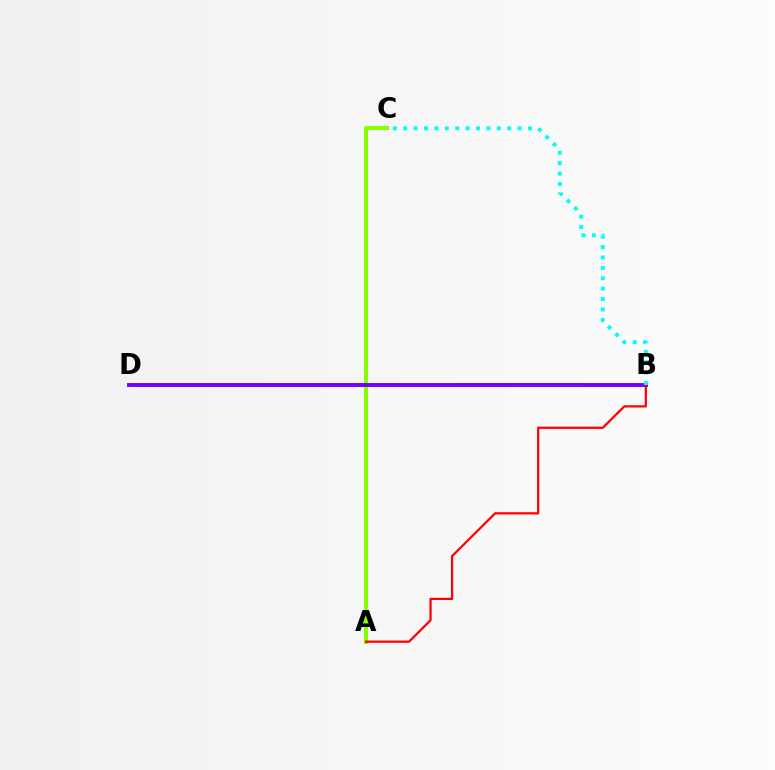{('A', 'C'): [{'color': '#84ff00', 'line_style': 'solid', 'thickness': 2.85}], ('B', 'D'): [{'color': '#7200ff', 'line_style': 'solid', 'thickness': 2.82}], ('A', 'B'): [{'color': '#ff0000', 'line_style': 'solid', 'thickness': 1.61}], ('B', 'C'): [{'color': '#00fff6', 'line_style': 'dotted', 'thickness': 2.83}]}